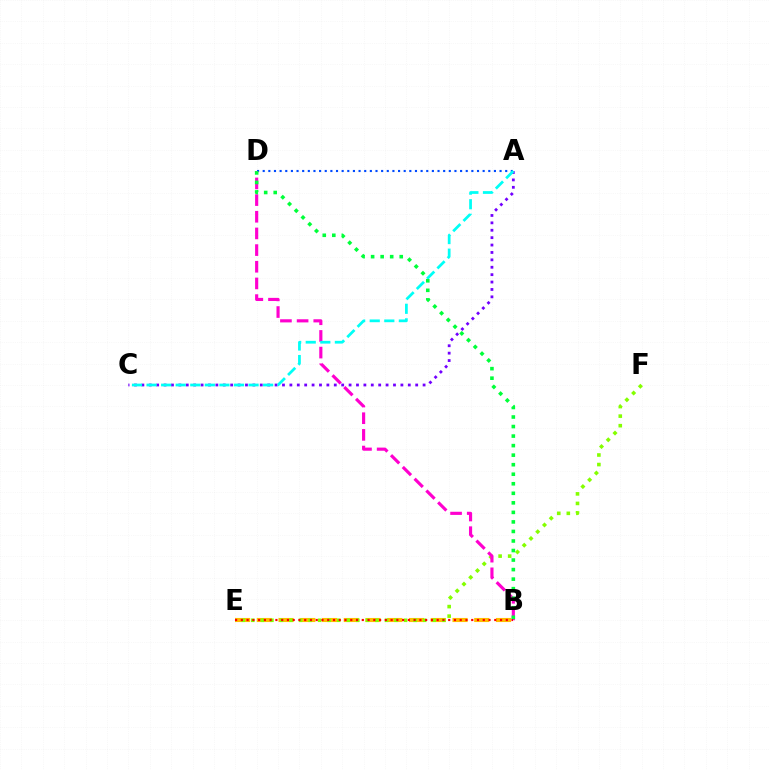{('B', 'E'): [{'color': '#ffbd00', 'line_style': 'dashed', 'thickness': 2.95}, {'color': '#ff0000', 'line_style': 'dotted', 'thickness': 1.56}], ('A', 'D'): [{'color': '#004bff', 'line_style': 'dotted', 'thickness': 1.53}], ('E', 'F'): [{'color': '#84ff00', 'line_style': 'dotted', 'thickness': 2.59}], ('B', 'D'): [{'color': '#ff00cf', 'line_style': 'dashed', 'thickness': 2.26}, {'color': '#00ff39', 'line_style': 'dotted', 'thickness': 2.59}], ('A', 'C'): [{'color': '#7200ff', 'line_style': 'dotted', 'thickness': 2.01}, {'color': '#00fff6', 'line_style': 'dashed', 'thickness': 1.98}]}